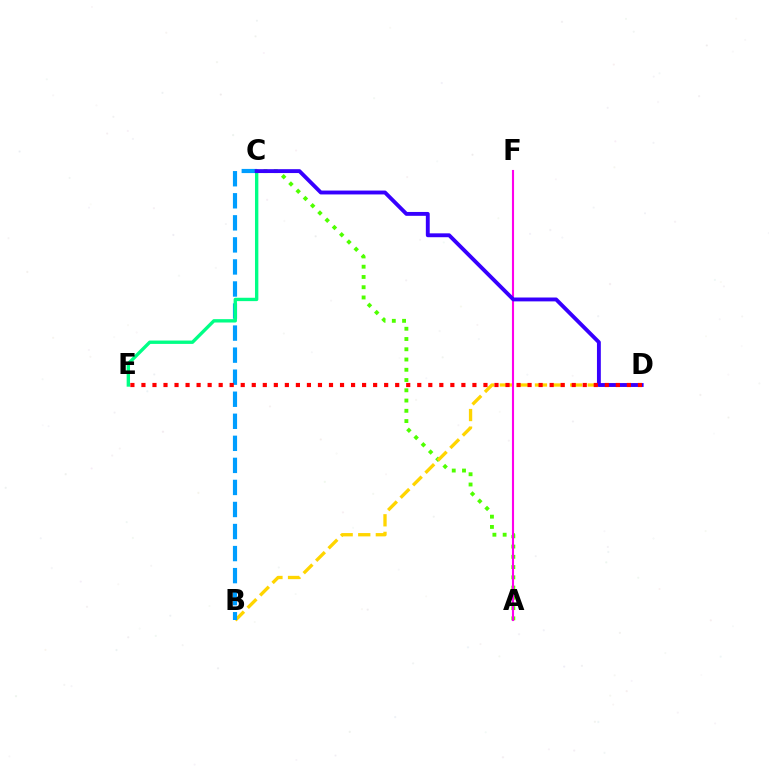{('A', 'C'): [{'color': '#4fff00', 'line_style': 'dotted', 'thickness': 2.79}], ('B', 'D'): [{'color': '#ffd500', 'line_style': 'dashed', 'thickness': 2.39}], ('B', 'C'): [{'color': '#009eff', 'line_style': 'dashed', 'thickness': 3.0}], ('C', 'E'): [{'color': '#00ff86', 'line_style': 'solid', 'thickness': 2.42}], ('A', 'F'): [{'color': '#ff00ed', 'line_style': 'solid', 'thickness': 1.52}], ('C', 'D'): [{'color': '#3700ff', 'line_style': 'solid', 'thickness': 2.79}], ('D', 'E'): [{'color': '#ff0000', 'line_style': 'dotted', 'thickness': 3.0}]}